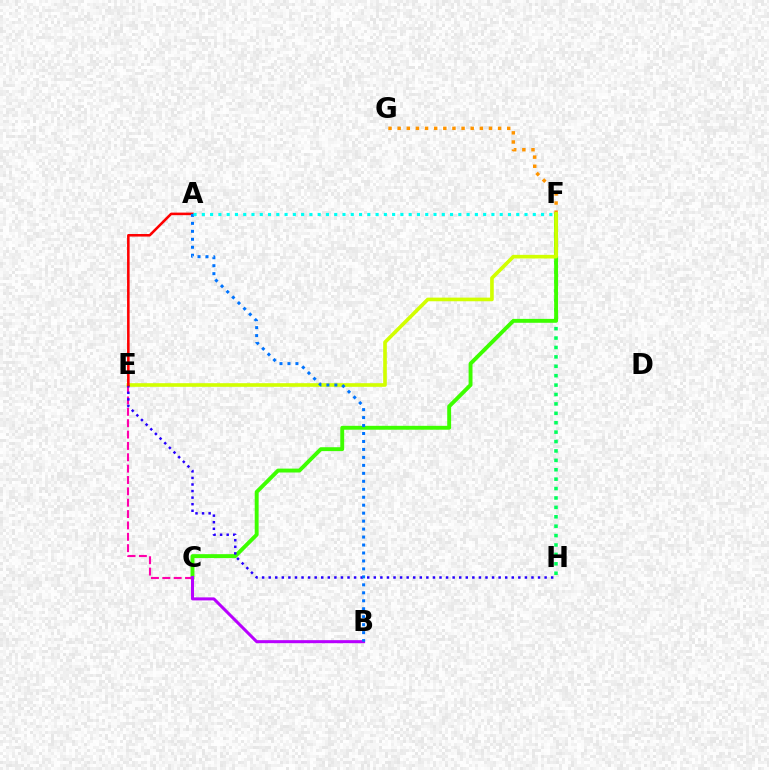{('F', 'H'): [{'color': '#00ff5c', 'line_style': 'dotted', 'thickness': 2.56}], ('C', 'F'): [{'color': '#3dff00', 'line_style': 'solid', 'thickness': 2.81}], ('C', 'E'): [{'color': '#ff00ac', 'line_style': 'dashed', 'thickness': 1.54}], ('F', 'G'): [{'color': '#ff9400', 'line_style': 'dotted', 'thickness': 2.48}], ('E', 'F'): [{'color': '#d1ff00', 'line_style': 'solid', 'thickness': 2.62}], ('E', 'H'): [{'color': '#2500ff', 'line_style': 'dotted', 'thickness': 1.78}], ('B', 'C'): [{'color': '#b900ff', 'line_style': 'solid', 'thickness': 2.18}], ('A', 'E'): [{'color': '#ff0000', 'line_style': 'solid', 'thickness': 1.84}], ('A', 'B'): [{'color': '#0074ff', 'line_style': 'dotted', 'thickness': 2.16}], ('A', 'F'): [{'color': '#00fff6', 'line_style': 'dotted', 'thickness': 2.25}]}